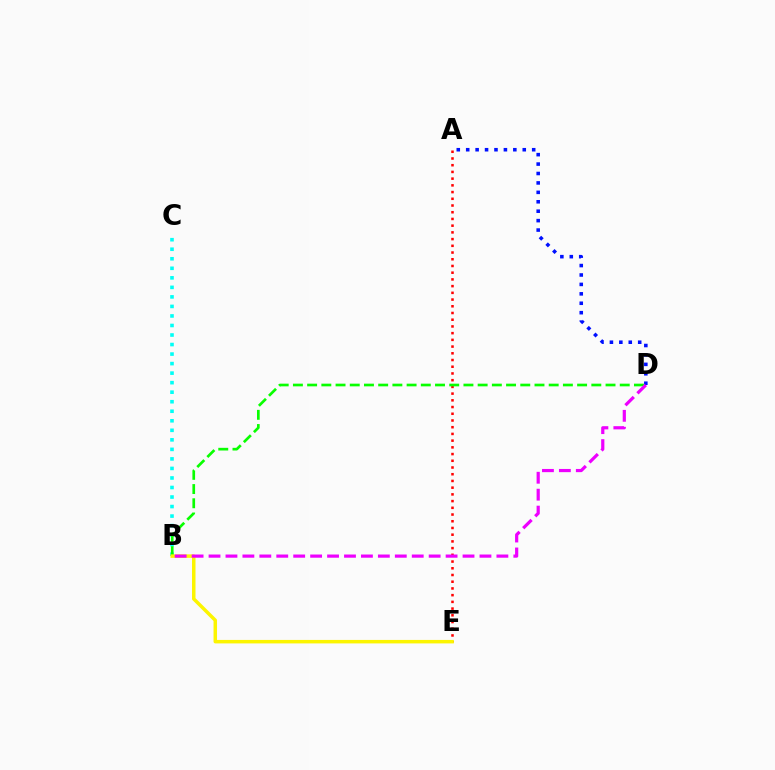{('B', 'C'): [{'color': '#00fff6', 'line_style': 'dotted', 'thickness': 2.59}], ('A', 'D'): [{'color': '#0010ff', 'line_style': 'dotted', 'thickness': 2.56}], ('A', 'E'): [{'color': '#ff0000', 'line_style': 'dotted', 'thickness': 1.83}], ('B', 'D'): [{'color': '#08ff00', 'line_style': 'dashed', 'thickness': 1.93}, {'color': '#ee00ff', 'line_style': 'dashed', 'thickness': 2.3}], ('B', 'E'): [{'color': '#fcf500', 'line_style': 'solid', 'thickness': 2.51}]}